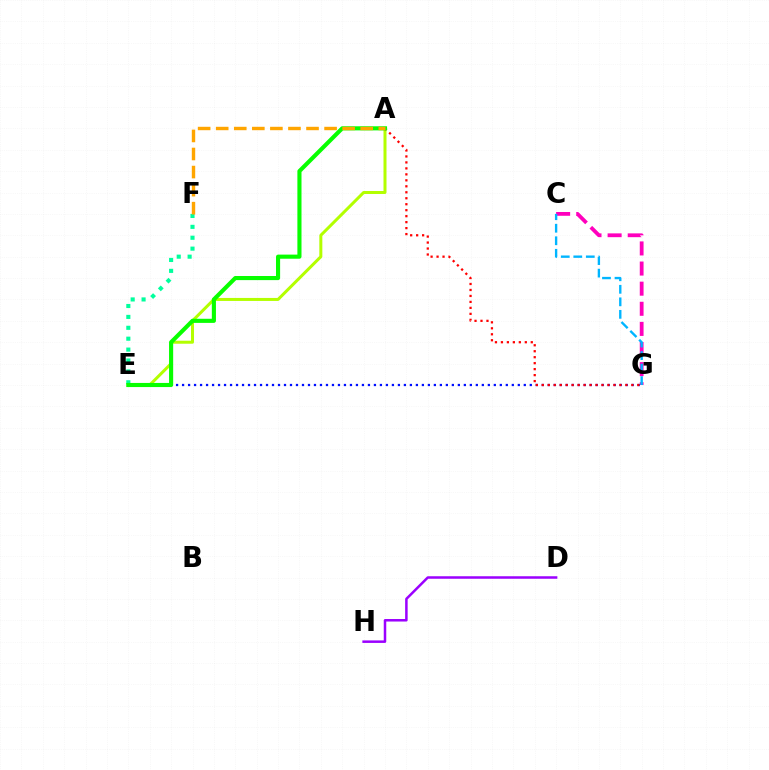{('C', 'G'): [{'color': '#ff00bd', 'line_style': 'dashed', 'thickness': 2.73}, {'color': '#00b5ff', 'line_style': 'dashed', 'thickness': 1.7}], ('E', 'G'): [{'color': '#0010ff', 'line_style': 'dotted', 'thickness': 1.63}], ('A', 'E'): [{'color': '#b3ff00', 'line_style': 'solid', 'thickness': 2.17}, {'color': '#08ff00', 'line_style': 'solid', 'thickness': 2.96}], ('A', 'G'): [{'color': '#ff0000', 'line_style': 'dotted', 'thickness': 1.62}], ('E', 'F'): [{'color': '#00ff9d', 'line_style': 'dotted', 'thickness': 2.96}], ('A', 'F'): [{'color': '#ffa500', 'line_style': 'dashed', 'thickness': 2.45}], ('D', 'H'): [{'color': '#9b00ff', 'line_style': 'solid', 'thickness': 1.8}]}